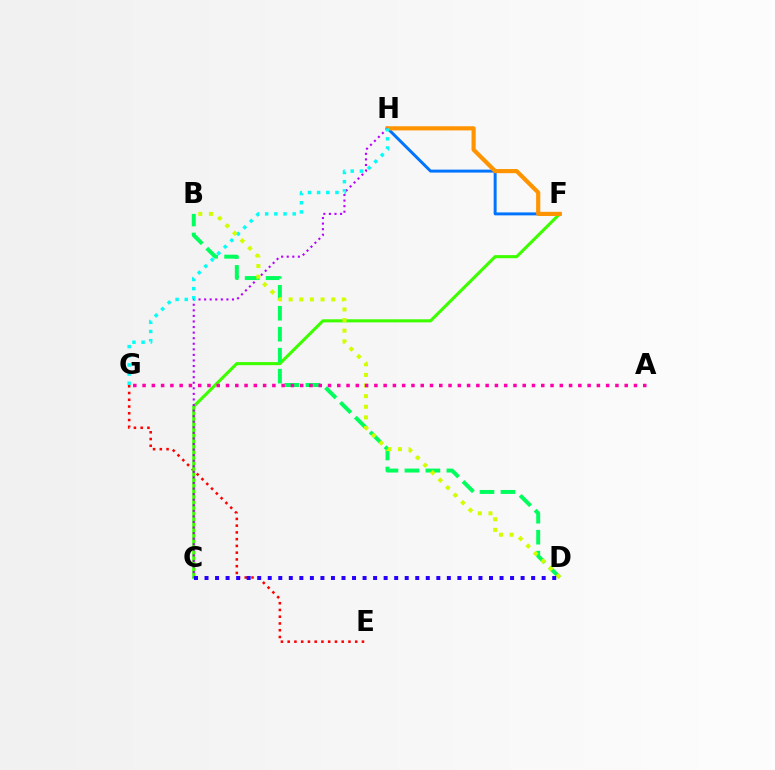{('E', 'G'): [{'color': '#ff0000', 'line_style': 'dotted', 'thickness': 1.83}], ('C', 'F'): [{'color': '#3dff00', 'line_style': 'solid', 'thickness': 2.23}], ('F', 'H'): [{'color': '#0074ff', 'line_style': 'solid', 'thickness': 2.13}, {'color': '#ff9400', 'line_style': 'solid', 'thickness': 2.99}], ('C', 'H'): [{'color': '#b900ff', 'line_style': 'dotted', 'thickness': 1.51}], ('G', 'H'): [{'color': '#00fff6', 'line_style': 'dotted', 'thickness': 2.49}], ('B', 'D'): [{'color': '#00ff5c', 'line_style': 'dashed', 'thickness': 2.85}, {'color': '#d1ff00', 'line_style': 'dotted', 'thickness': 2.89}], ('C', 'D'): [{'color': '#2500ff', 'line_style': 'dotted', 'thickness': 2.86}], ('A', 'G'): [{'color': '#ff00ac', 'line_style': 'dotted', 'thickness': 2.52}]}